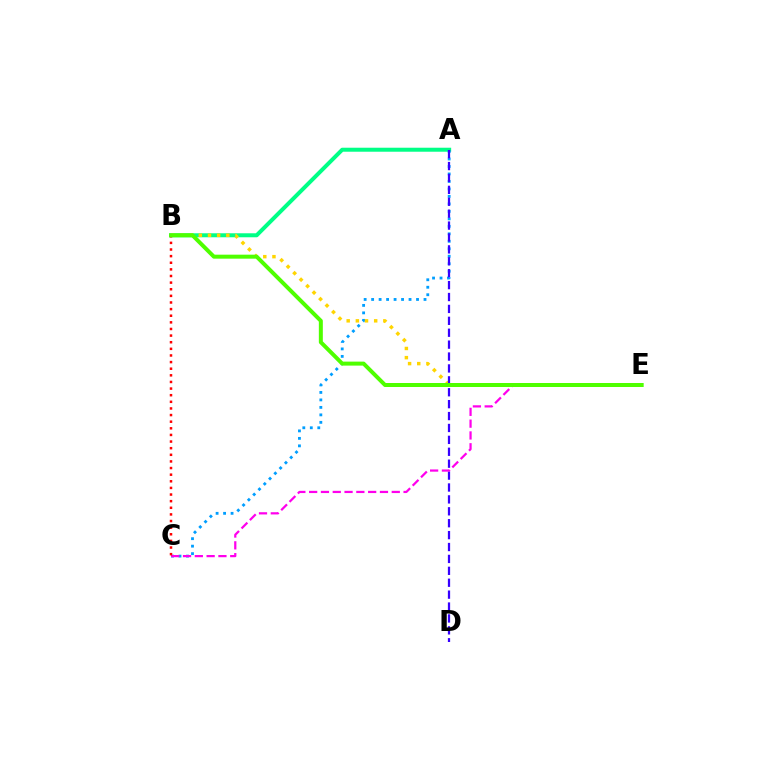{('A', 'B'): [{'color': '#00ff86', 'line_style': 'solid', 'thickness': 2.88}], ('A', 'C'): [{'color': '#009eff', 'line_style': 'dotted', 'thickness': 2.03}], ('B', 'E'): [{'color': '#ffd500', 'line_style': 'dotted', 'thickness': 2.49}, {'color': '#4fff00', 'line_style': 'solid', 'thickness': 2.87}], ('A', 'D'): [{'color': '#3700ff', 'line_style': 'dashed', 'thickness': 1.62}], ('C', 'E'): [{'color': '#ff00ed', 'line_style': 'dashed', 'thickness': 1.6}], ('B', 'C'): [{'color': '#ff0000', 'line_style': 'dotted', 'thickness': 1.8}]}